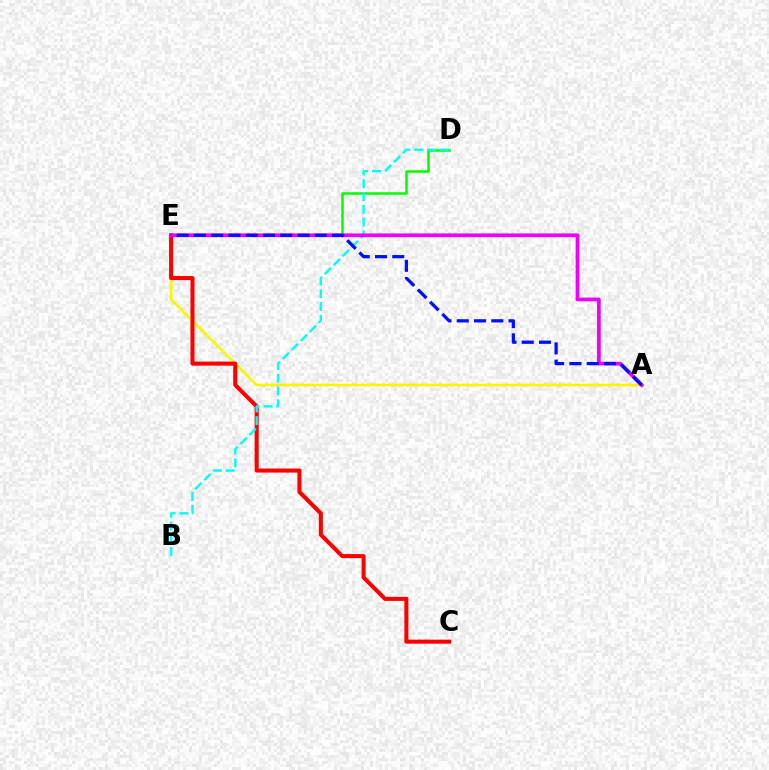{('D', 'E'): [{'color': '#08ff00', 'line_style': 'solid', 'thickness': 1.84}], ('A', 'E'): [{'color': '#fcf500', 'line_style': 'solid', 'thickness': 1.91}, {'color': '#ee00ff', 'line_style': 'solid', 'thickness': 2.68}, {'color': '#0010ff', 'line_style': 'dashed', 'thickness': 2.35}], ('C', 'E'): [{'color': '#ff0000', 'line_style': 'solid', 'thickness': 2.92}], ('B', 'D'): [{'color': '#00fff6', 'line_style': 'dashed', 'thickness': 1.73}]}